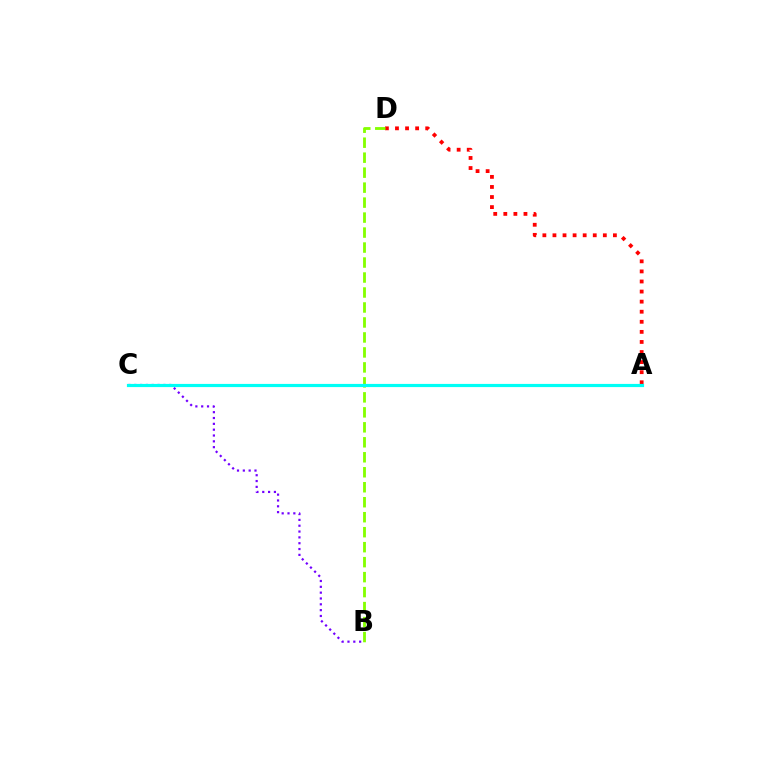{('A', 'D'): [{'color': '#ff0000', 'line_style': 'dotted', 'thickness': 2.74}], ('B', 'C'): [{'color': '#7200ff', 'line_style': 'dotted', 'thickness': 1.58}], ('B', 'D'): [{'color': '#84ff00', 'line_style': 'dashed', 'thickness': 2.04}], ('A', 'C'): [{'color': '#00fff6', 'line_style': 'solid', 'thickness': 2.29}]}